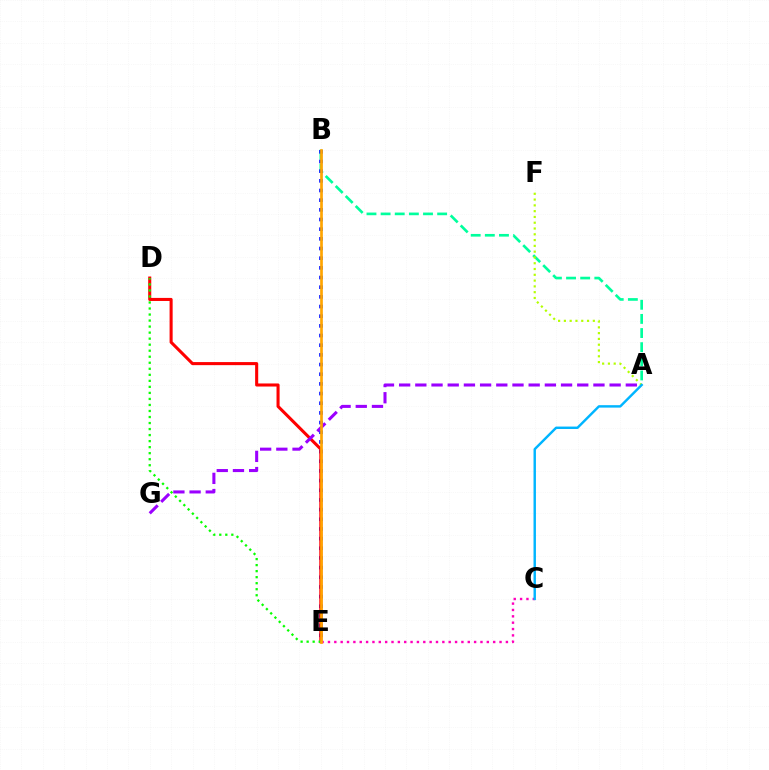{('A', 'B'): [{'color': '#00ff9d', 'line_style': 'dashed', 'thickness': 1.92}], ('B', 'E'): [{'color': '#0010ff', 'line_style': 'dotted', 'thickness': 2.63}, {'color': '#ffa500', 'line_style': 'solid', 'thickness': 1.94}], ('D', 'E'): [{'color': '#ff0000', 'line_style': 'solid', 'thickness': 2.21}, {'color': '#08ff00', 'line_style': 'dotted', 'thickness': 1.64}], ('C', 'E'): [{'color': '#ff00bd', 'line_style': 'dotted', 'thickness': 1.73}], ('A', 'F'): [{'color': '#b3ff00', 'line_style': 'dotted', 'thickness': 1.57}], ('A', 'G'): [{'color': '#9b00ff', 'line_style': 'dashed', 'thickness': 2.2}], ('A', 'C'): [{'color': '#00b5ff', 'line_style': 'solid', 'thickness': 1.75}]}